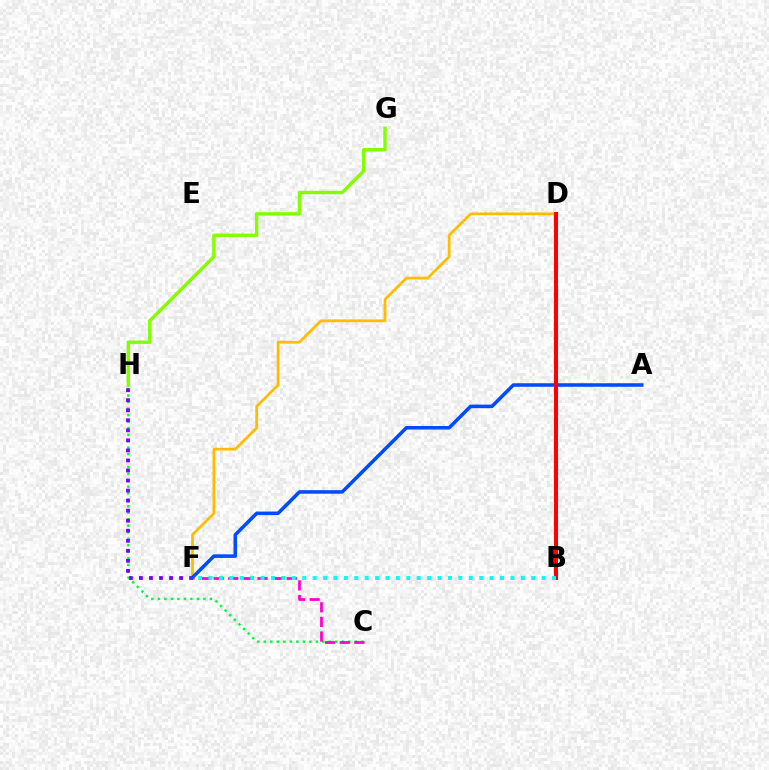{('C', 'H'): [{'color': '#00ff39', 'line_style': 'dotted', 'thickness': 1.77}], ('D', 'F'): [{'color': '#ffbd00', 'line_style': 'solid', 'thickness': 1.99}], ('F', 'H'): [{'color': '#7200ff', 'line_style': 'dotted', 'thickness': 2.73}], ('A', 'F'): [{'color': '#004bff', 'line_style': 'solid', 'thickness': 2.54}], ('C', 'F'): [{'color': '#ff00cf', 'line_style': 'dashed', 'thickness': 1.99}], ('B', 'D'): [{'color': '#ff0000', 'line_style': 'solid', 'thickness': 2.87}], ('B', 'F'): [{'color': '#00fff6', 'line_style': 'dotted', 'thickness': 2.83}], ('G', 'H'): [{'color': '#84ff00', 'line_style': 'solid', 'thickness': 2.45}]}